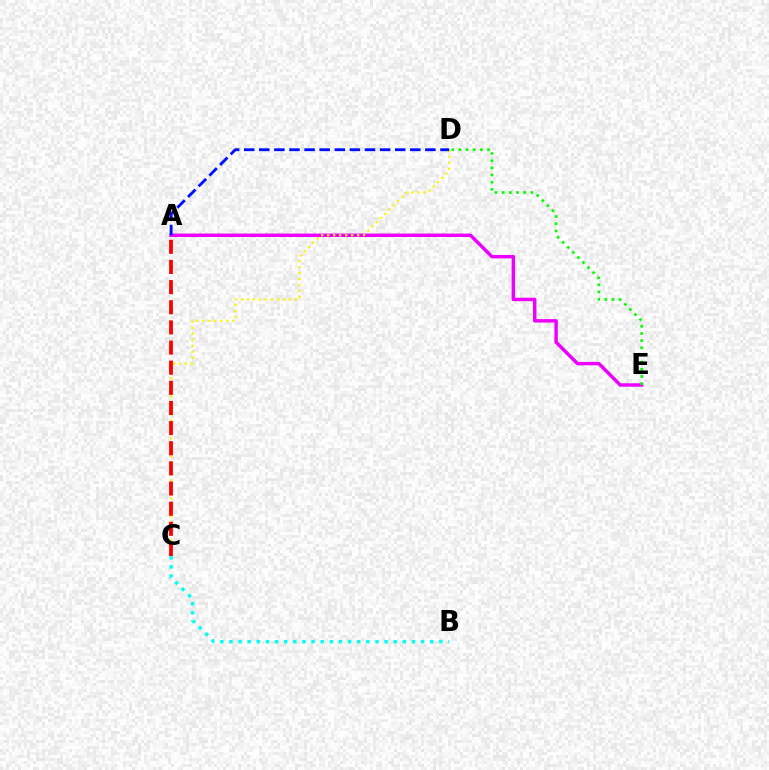{('A', 'E'): [{'color': '#ee00ff', 'line_style': 'solid', 'thickness': 2.47}], ('C', 'D'): [{'color': '#fcf500', 'line_style': 'dotted', 'thickness': 1.63}], ('A', 'C'): [{'color': '#ff0000', 'line_style': 'dashed', 'thickness': 2.74}], ('B', 'C'): [{'color': '#00fff6', 'line_style': 'dotted', 'thickness': 2.48}], ('D', 'E'): [{'color': '#08ff00', 'line_style': 'dotted', 'thickness': 1.95}], ('A', 'D'): [{'color': '#0010ff', 'line_style': 'dashed', 'thickness': 2.05}]}